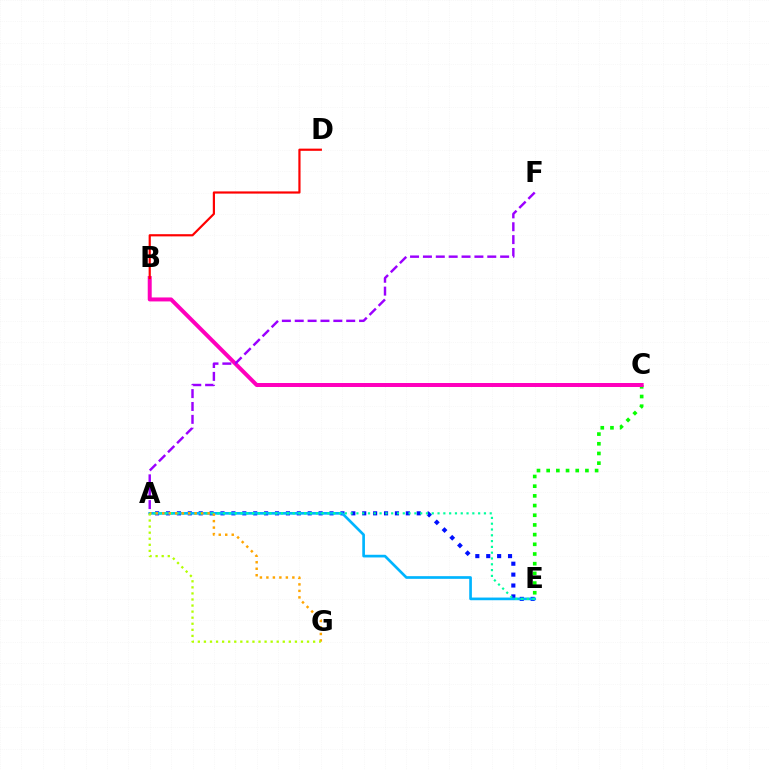{('A', 'E'): [{'color': '#0010ff', 'line_style': 'dotted', 'thickness': 2.96}, {'color': '#00b5ff', 'line_style': 'solid', 'thickness': 1.93}, {'color': '#00ff9d', 'line_style': 'dotted', 'thickness': 1.57}], ('C', 'E'): [{'color': '#08ff00', 'line_style': 'dotted', 'thickness': 2.63}], ('B', 'C'): [{'color': '#ff00bd', 'line_style': 'solid', 'thickness': 2.87}], ('B', 'D'): [{'color': '#ff0000', 'line_style': 'solid', 'thickness': 1.58}], ('A', 'F'): [{'color': '#9b00ff', 'line_style': 'dashed', 'thickness': 1.75}], ('A', 'G'): [{'color': '#ffa500', 'line_style': 'dotted', 'thickness': 1.76}, {'color': '#b3ff00', 'line_style': 'dotted', 'thickness': 1.65}]}